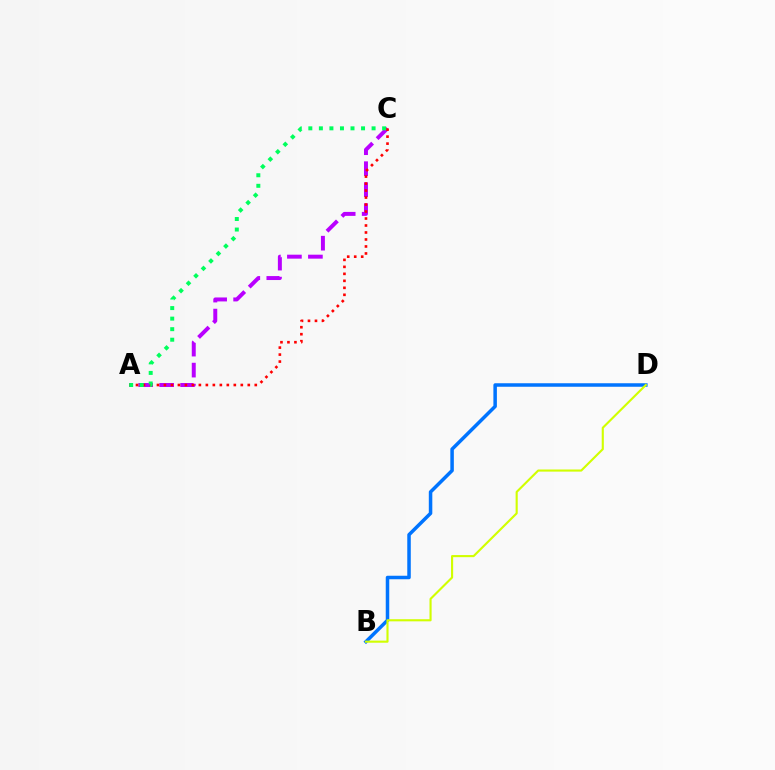{('A', 'C'): [{'color': '#b900ff', 'line_style': 'dashed', 'thickness': 2.85}, {'color': '#ff0000', 'line_style': 'dotted', 'thickness': 1.9}, {'color': '#00ff5c', 'line_style': 'dotted', 'thickness': 2.86}], ('B', 'D'): [{'color': '#0074ff', 'line_style': 'solid', 'thickness': 2.52}, {'color': '#d1ff00', 'line_style': 'solid', 'thickness': 1.53}]}